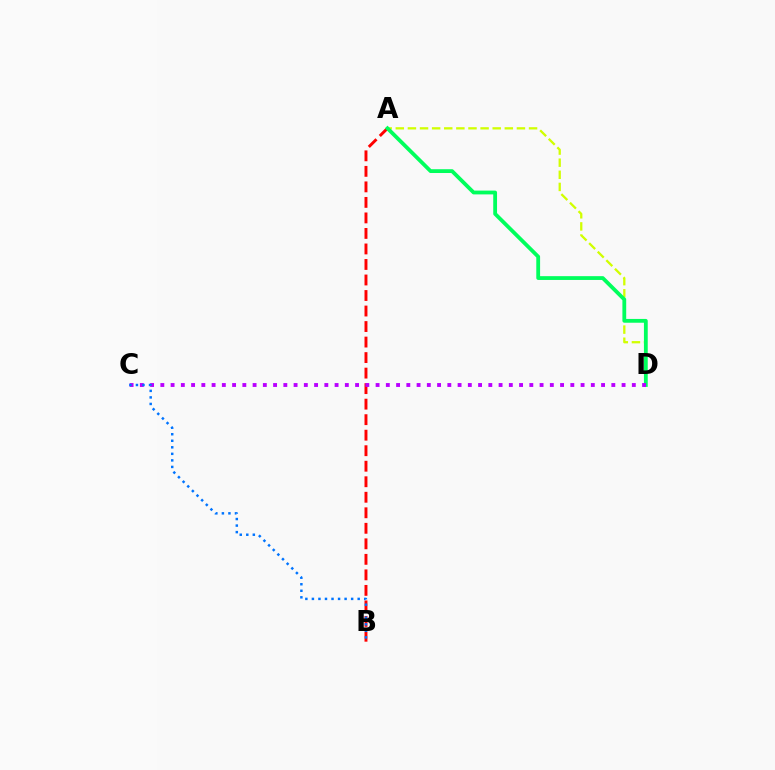{('A', 'D'): [{'color': '#d1ff00', 'line_style': 'dashed', 'thickness': 1.65}, {'color': '#00ff5c', 'line_style': 'solid', 'thickness': 2.73}], ('A', 'B'): [{'color': '#ff0000', 'line_style': 'dashed', 'thickness': 2.11}], ('C', 'D'): [{'color': '#b900ff', 'line_style': 'dotted', 'thickness': 2.78}], ('B', 'C'): [{'color': '#0074ff', 'line_style': 'dotted', 'thickness': 1.78}]}